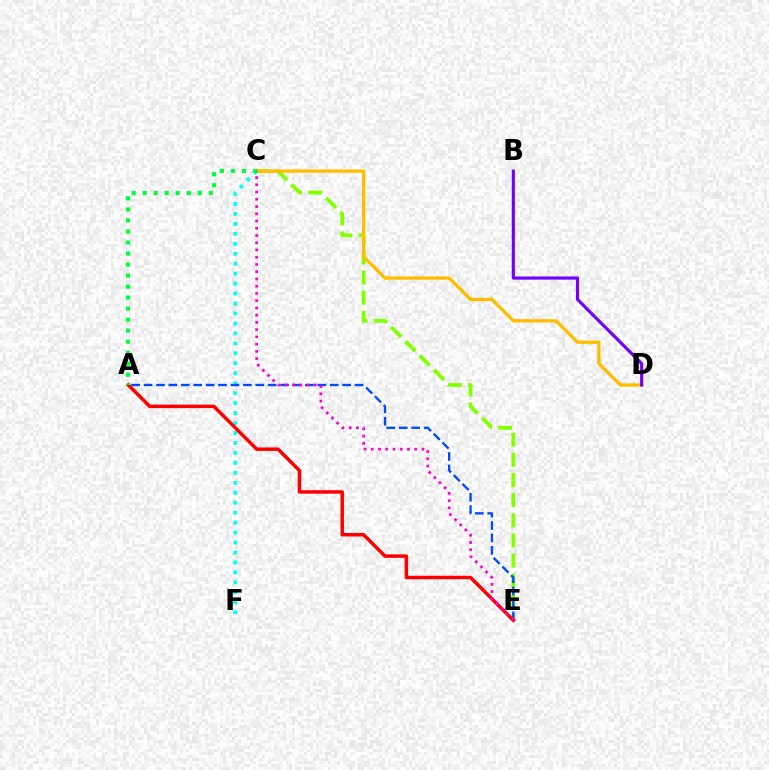{('C', 'E'): [{'color': '#84ff00', 'line_style': 'dashed', 'thickness': 2.74}, {'color': '#ff00cf', 'line_style': 'dotted', 'thickness': 1.97}], ('C', 'D'): [{'color': '#ffbd00', 'line_style': 'solid', 'thickness': 2.38}], ('B', 'D'): [{'color': '#7200ff', 'line_style': 'solid', 'thickness': 2.26}], ('C', 'F'): [{'color': '#00fff6', 'line_style': 'dotted', 'thickness': 2.71}], ('A', 'E'): [{'color': '#004bff', 'line_style': 'dashed', 'thickness': 1.69}, {'color': '#ff0000', 'line_style': 'solid', 'thickness': 2.51}], ('A', 'C'): [{'color': '#00ff39', 'line_style': 'dotted', 'thickness': 3.0}]}